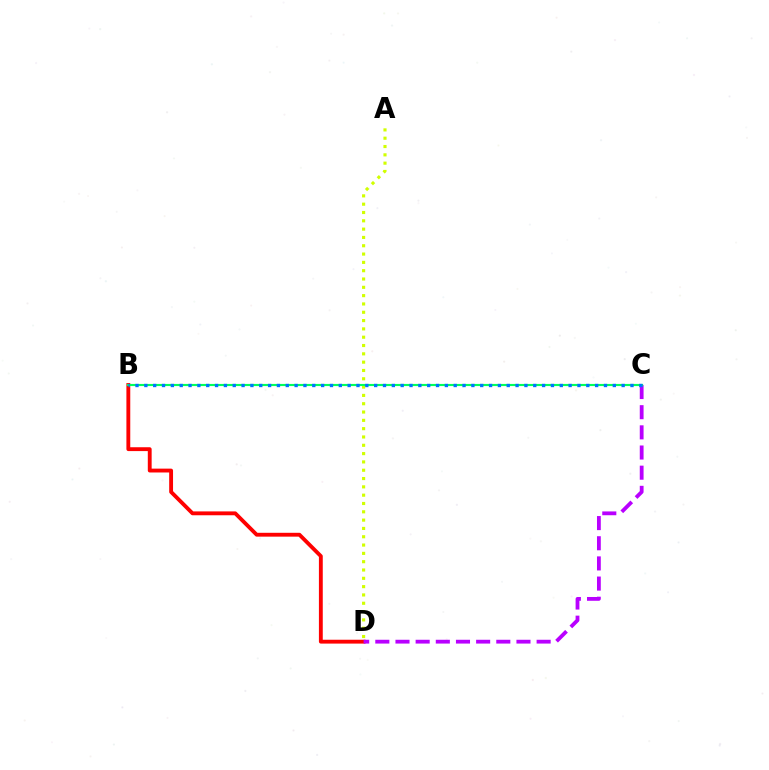{('B', 'D'): [{'color': '#ff0000', 'line_style': 'solid', 'thickness': 2.77}], ('C', 'D'): [{'color': '#b900ff', 'line_style': 'dashed', 'thickness': 2.74}], ('A', 'D'): [{'color': '#d1ff00', 'line_style': 'dotted', 'thickness': 2.26}], ('B', 'C'): [{'color': '#00ff5c', 'line_style': 'solid', 'thickness': 1.55}, {'color': '#0074ff', 'line_style': 'dotted', 'thickness': 2.4}]}